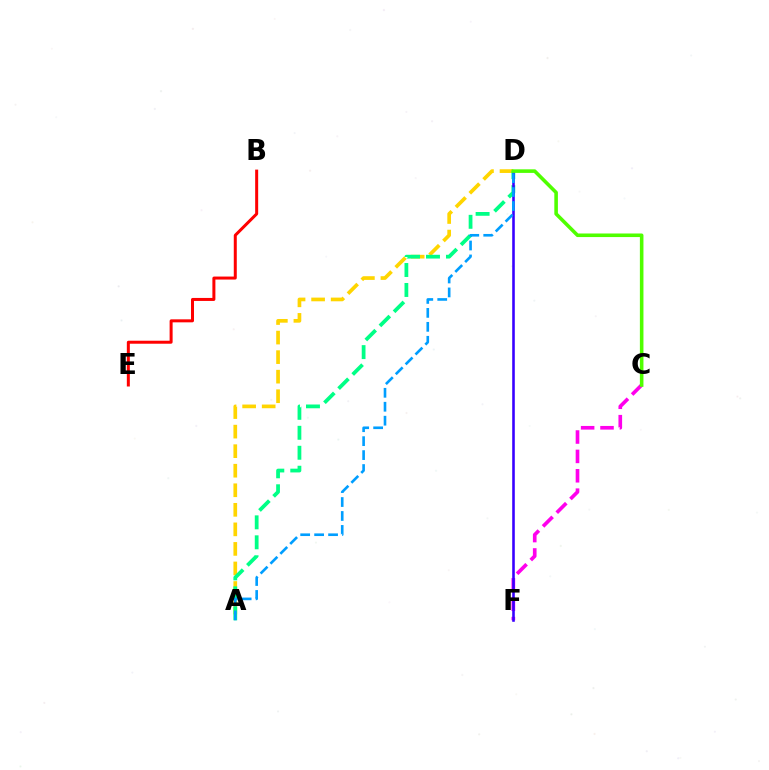{('A', 'D'): [{'color': '#ffd500', 'line_style': 'dashed', 'thickness': 2.66}, {'color': '#00ff86', 'line_style': 'dashed', 'thickness': 2.71}, {'color': '#009eff', 'line_style': 'dashed', 'thickness': 1.89}], ('B', 'E'): [{'color': '#ff0000', 'line_style': 'solid', 'thickness': 2.16}], ('C', 'F'): [{'color': '#ff00ed', 'line_style': 'dashed', 'thickness': 2.63}], ('D', 'F'): [{'color': '#3700ff', 'line_style': 'solid', 'thickness': 1.86}], ('C', 'D'): [{'color': '#4fff00', 'line_style': 'solid', 'thickness': 2.57}]}